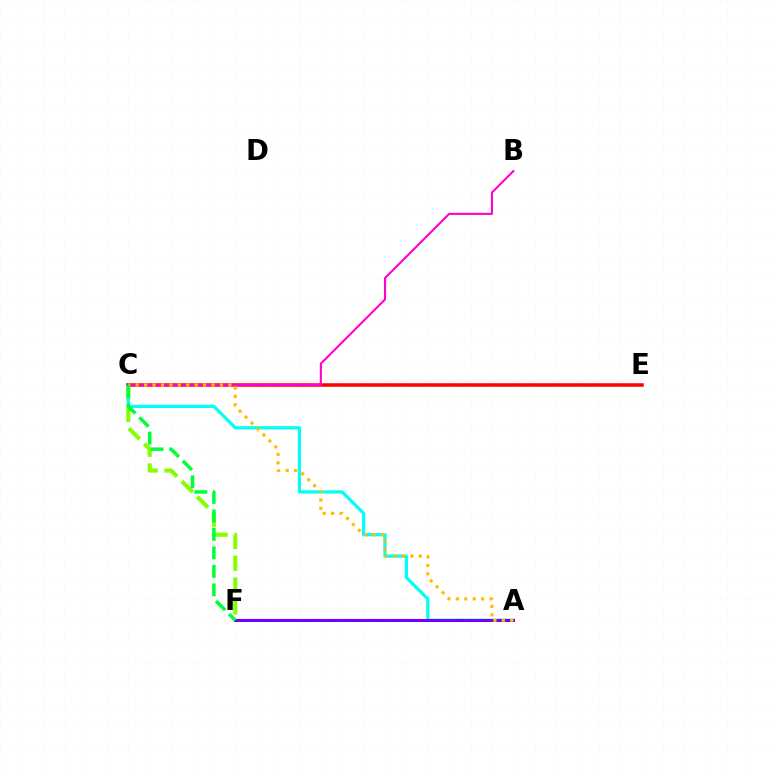{('C', 'F'): [{'color': '#84ff00', 'line_style': 'dashed', 'thickness': 2.96}, {'color': '#00ff39', 'line_style': 'dashed', 'thickness': 2.51}], ('A', 'C'): [{'color': '#00fff6', 'line_style': 'solid', 'thickness': 2.31}, {'color': '#ffbd00', 'line_style': 'dotted', 'thickness': 2.29}], ('C', 'E'): [{'color': '#ff0000', 'line_style': 'solid', 'thickness': 2.53}], ('A', 'F'): [{'color': '#004bff', 'line_style': 'dashed', 'thickness': 1.5}, {'color': '#7200ff', 'line_style': 'solid', 'thickness': 2.16}], ('B', 'C'): [{'color': '#ff00cf', 'line_style': 'solid', 'thickness': 1.5}]}